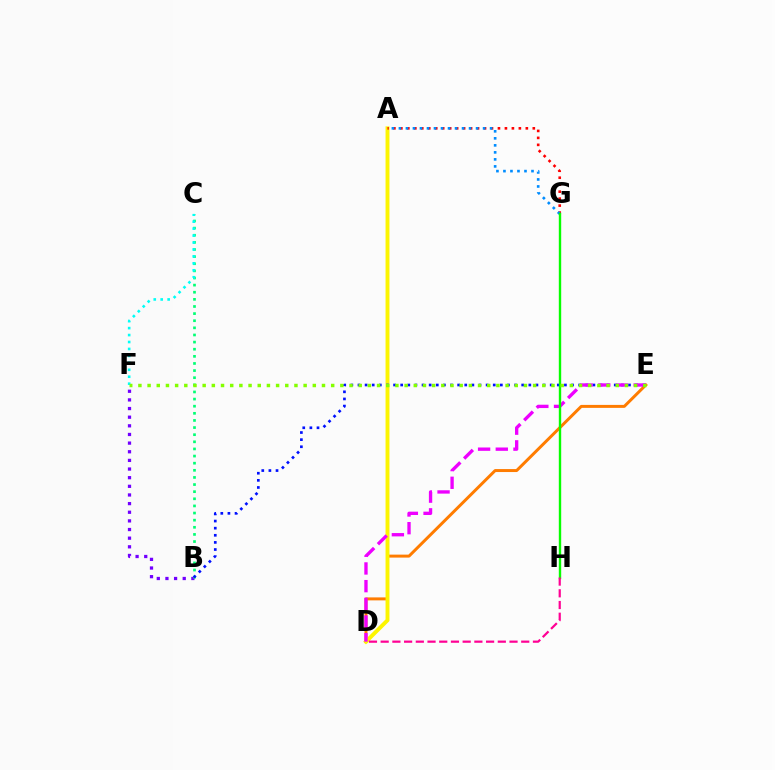{('D', 'E'): [{'color': '#ff7c00', 'line_style': 'solid', 'thickness': 2.14}, {'color': '#ee00ff', 'line_style': 'dashed', 'thickness': 2.4}], ('A', 'D'): [{'color': '#fcf500', 'line_style': 'solid', 'thickness': 2.82}], ('B', 'F'): [{'color': '#7200ff', 'line_style': 'dotted', 'thickness': 2.35}], ('B', 'C'): [{'color': '#00ff74', 'line_style': 'dotted', 'thickness': 1.94}], ('A', 'G'): [{'color': '#ff0000', 'line_style': 'dotted', 'thickness': 1.89}, {'color': '#008cff', 'line_style': 'dotted', 'thickness': 1.91}], ('B', 'E'): [{'color': '#0010ff', 'line_style': 'dotted', 'thickness': 1.93}], ('G', 'H'): [{'color': '#08ff00', 'line_style': 'solid', 'thickness': 1.72}], ('C', 'F'): [{'color': '#00fff6', 'line_style': 'dotted', 'thickness': 1.89}], ('E', 'F'): [{'color': '#84ff00', 'line_style': 'dotted', 'thickness': 2.49}], ('D', 'H'): [{'color': '#ff0094', 'line_style': 'dashed', 'thickness': 1.59}]}